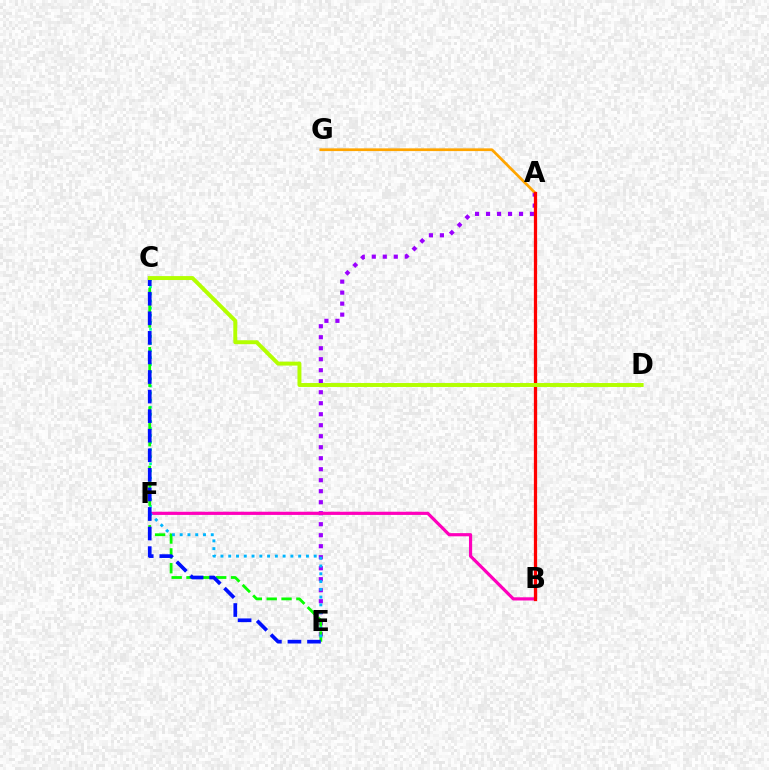{('C', 'F'): [{'color': '#00ff9d', 'line_style': 'dotted', 'thickness': 1.92}], ('A', 'E'): [{'color': '#9b00ff', 'line_style': 'dotted', 'thickness': 2.99}], ('A', 'G'): [{'color': '#ffa500', 'line_style': 'solid', 'thickness': 1.97}], ('B', 'F'): [{'color': '#ff00bd', 'line_style': 'solid', 'thickness': 2.29}], ('C', 'E'): [{'color': '#08ff00', 'line_style': 'dashed', 'thickness': 2.02}, {'color': '#0010ff', 'line_style': 'dashed', 'thickness': 2.66}], ('E', 'F'): [{'color': '#00b5ff', 'line_style': 'dotted', 'thickness': 2.11}], ('A', 'B'): [{'color': '#ff0000', 'line_style': 'solid', 'thickness': 2.35}], ('C', 'D'): [{'color': '#b3ff00', 'line_style': 'solid', 'thickness': 2.83}]}